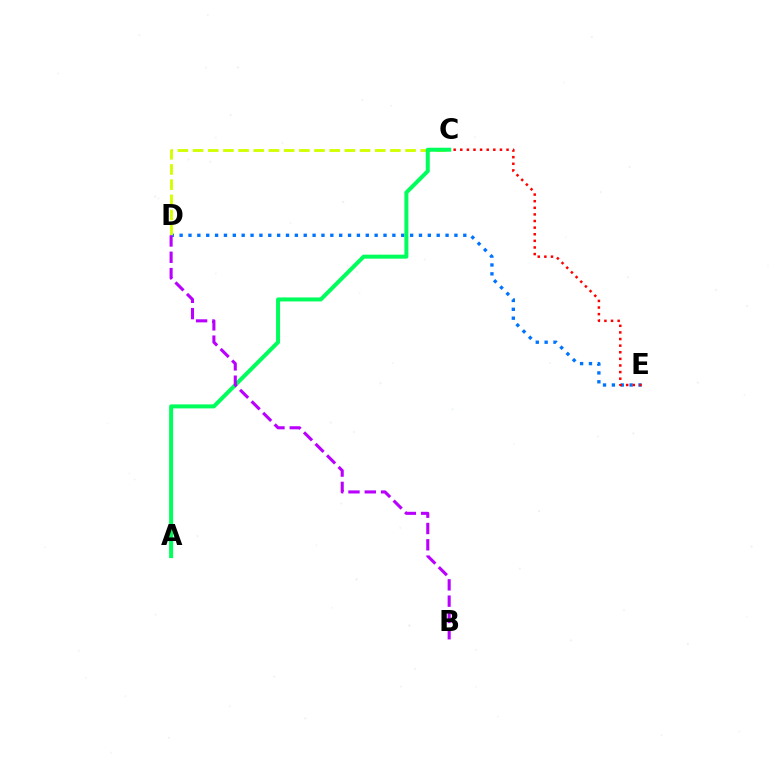{('D', 'E'): [{'color': '#0074ff', 'line_style': 'dotted', 'thickness': 2.41}], ('C', 'D'): [{'color': '#d1ff00', 'line_style': 'dashed', 'thickness': 2.06}], ('C', 'E'): [{'color': '#ff0000', 'line_style': 'dotted', 'thickness': 1.8}], ('A', 'C'): [{'color': '#00ff5c', 'line_style': 'solid', 'thickness': 2.88}], ('B', 'D'): [{'color': '#b900ff', 'line_style': 'dashed', 'thickness': 2.21}]}